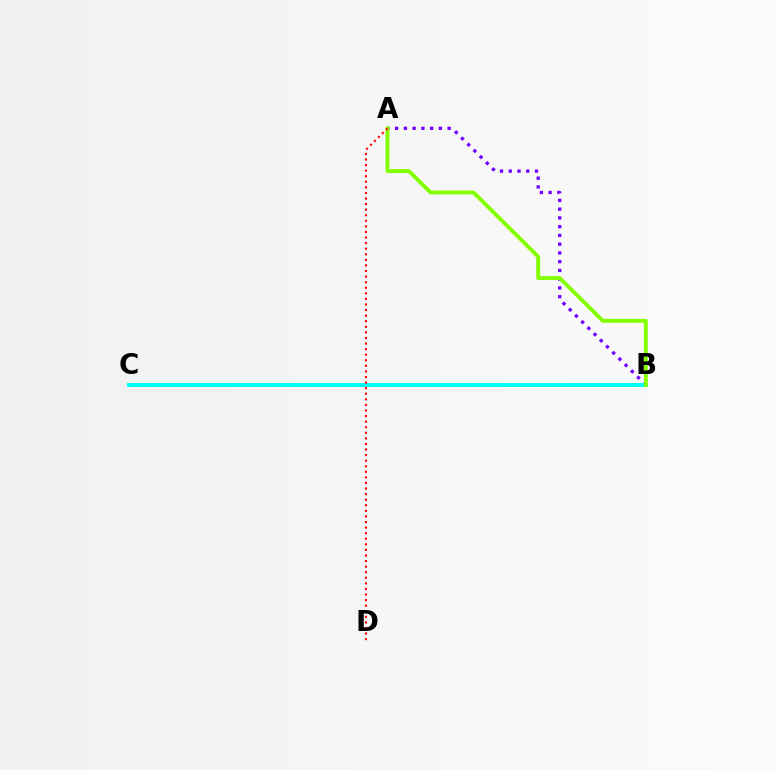{('A', 'B'): [{'color': '#7200ff', 'line_style': 'dotted', 'thickness': 2.38}, {'color': '#84ff00', 'line_style': 'solid', 'thickness': 2.8}], ('B', 'C'): [{'color': '#00fff6', 'line_style': 'solid', 'thickness': 2.82}], ('A', 'D'): [{'color': '#ff0000', 'line_style': 'dotted', 'thickness': 1.52}]}